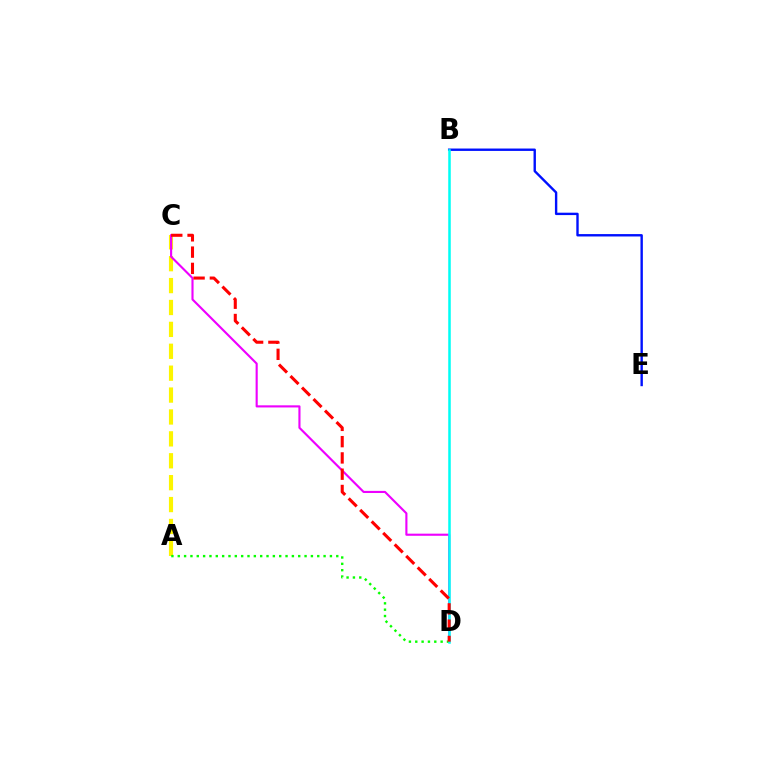{('B', 'E'): [{'color': '#0010ff', 'line_style': 'solid', 'thickness': 1.72}], ('A', 'C'): [{'color': '#fcf500', 'line_style': 'dashed', 'thickness': 2.97}], ('C', 'D'): [{'color': '#ee00ff', 'line_style': 'solid', 'thickness': 1.53}, {'color': '#ff0000', 'line_style': 'dashed', 'thickness': 2.21}], ('A', 'D'): [{'color': '#08ff00', 'line_style': 'dotted', 'thickness': 1.72}], ('B', 'D'): [{'color': '#00fff6', 'line_style': 'solid', 'thickness': 1.83}]}